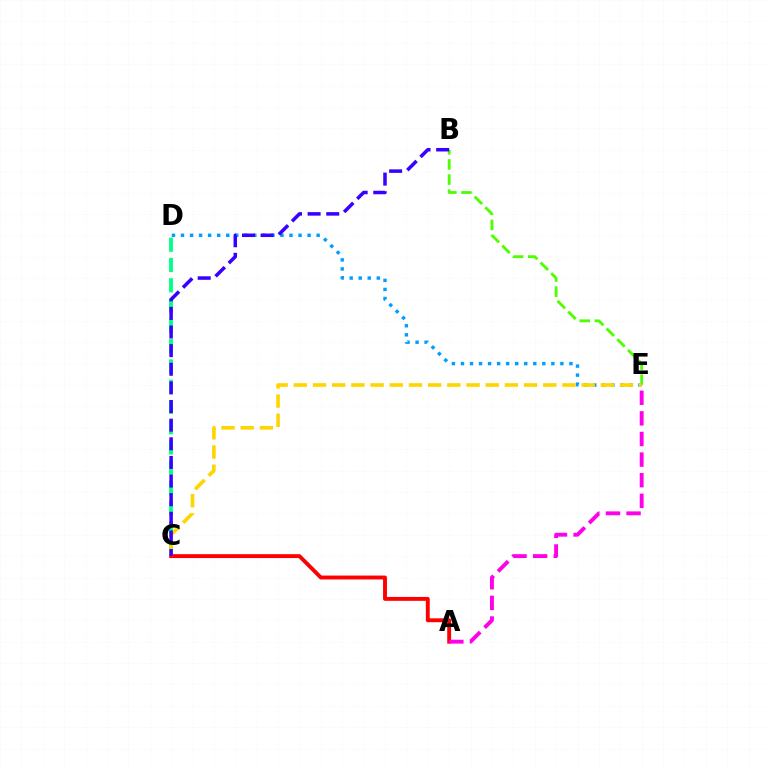{('C', 'D'): [{'color': '#00ff86', 'line_style': 'dashed', 'thickness': 2.75}], ('B', 'E'): [{'color': '#4fff00', 'line_style': 'dashed', 'thickness': 2.05}], ('A', 'C'): [{'color': '#ff0000', 'line_style': 'solid', 'thickness': 2.8}], ('A', 'E'): [{'color': '#ff00ed', 'line_style': 'dashed', 'thickness': 2.8}], ('D', 'E'): [{'color': '#009eff', 'line_style': 'dotted', 'thickness': 2.46}], ('C', 'E'): [{'color': '#ffd500', 'line_style': 'dashed', 'thickness': 2.61}], ('B', 'C'): [{'color': '#3700ff', 'line_style': 'dashed', 'thickness': 2.53}]}